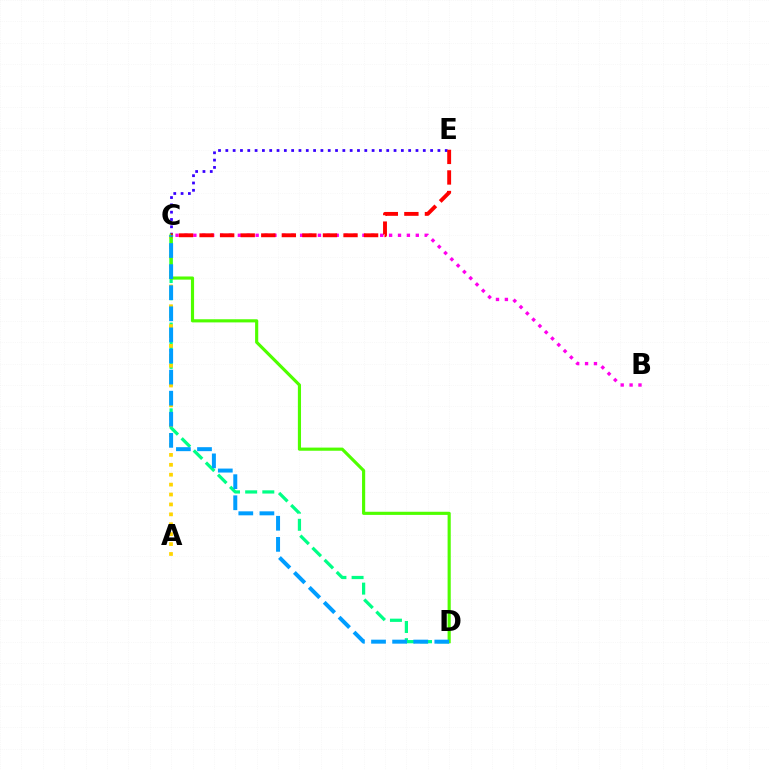{('C', 'D'): [{'color': '#00ff86', 'line_style': 'dashed', 'thickness': 2.33}, {'color': '#4fff00', 'line_style': 'solid', 'thickness': 2.27}, {'color': '#009eff', 'line_style': 'dashed', 'thickness': 2.87}], ('B', 'C'): [{'color': '#ff00ed', 'line_style': 'dotted', 'thickness': 2.42}], ('A', 'C'): [{'color': '#ffd500', 'line_style': 'dotted', 'thickness': 2.69}], ('C', 'E'): [{'color': '#3700ff', 'line_style': 'dotted', 'thickness': 1.99}, {'color': '#ff0000', 'line_style': 'dashed', 'thickness': 2.79}]}